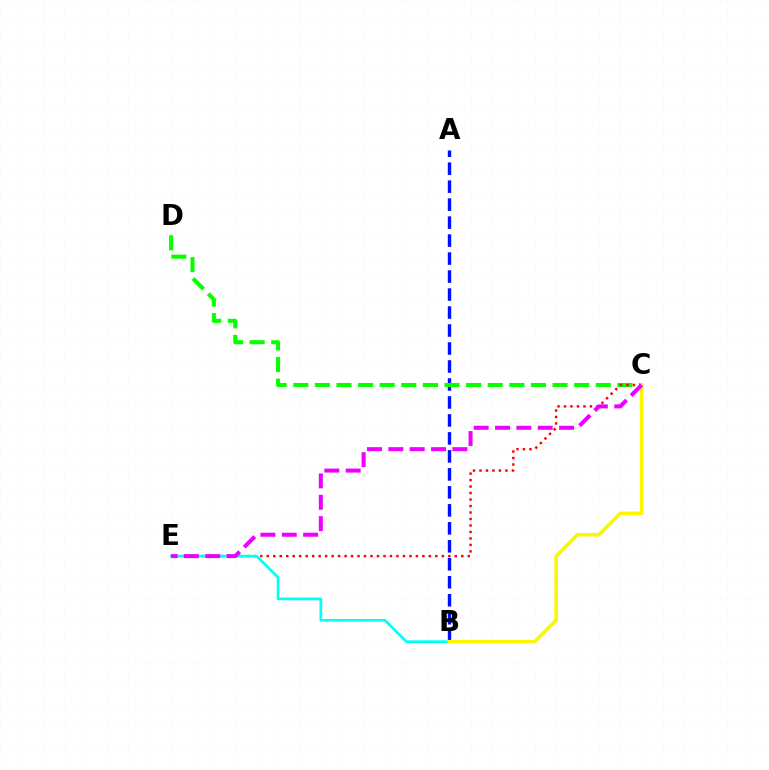{('A', 'B'): [{'color': '#0010ff', 'line_style': 'dashed', 'thickness': 2.44}], ('C', 'D'): [{'color': '#08ff00', 'line_style': 'dashed', 'thickness': 2.94}], ('C', 'E'): [{'color': '#ff0000', 'line_style': 'dotted', 'thickness': 1.76}, {'color': '#ee00ff', 'line_style': 'dashed', 'thickness': 2.9}], ('B', 'E'): [{'color': '#00fff6', 'line_style': 'solid', 'thickness': 1.93}], ('B', 'C'): [{'color': '#fcf500', 'line_style': 'solid', 'thickness': 2.54}]}